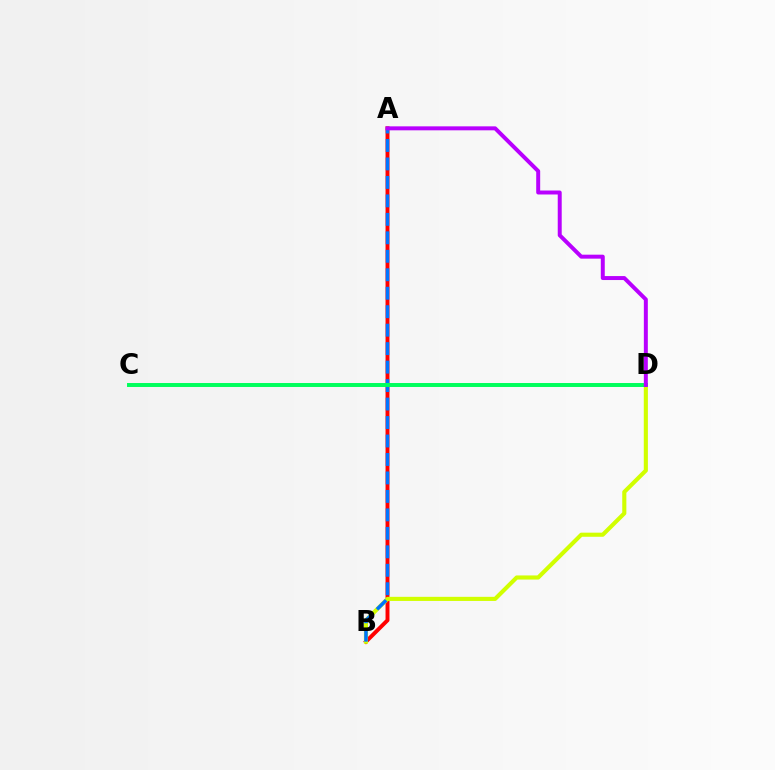{('A', 'B'): [{'color': '#ff0000', 'line_style': 'solid', 'thickness': 2.83}, {'color': '#0074ff', 'line_style': 'dashed', 'thickness': 2.51}], ('B', 'D'): [{'color': '#d1ff00', 'line_style': 'solid', 'thickness': 2.96}], ('C', 'D'): [{'color': '#00ff5c', 'line_style': 'solid', 'thickness': 2.85}], ('A', 'D'): [{'color': '#b900ff', 'line_style': 'solid', 'thickness': 2.86}]}